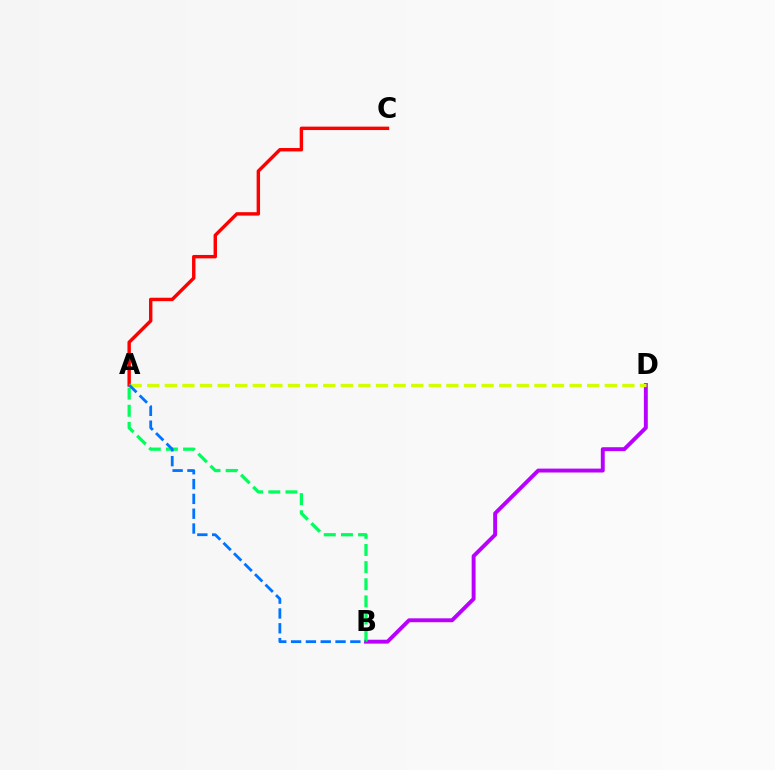{('A', 'C'): [{'color': '#ff0000', 'line_style': 'solid', 'thickness': 2.46}], ('B', 'D'): [{'color': '#b900ff', 'line_style': 'solid', 'thickness': 2.81}], ('A', 'B'): [{'color': '#00ff5c', 'line_style': 'dashed', 'thickness': 2.33}, {'color': '#0074ff', 'line_style': 'dashed', 'thickness': 2.01}], ('A', 'D'): [{'color': '#d1ff00', 'line_style': 'dashed', 'thickness': 2.39}]}